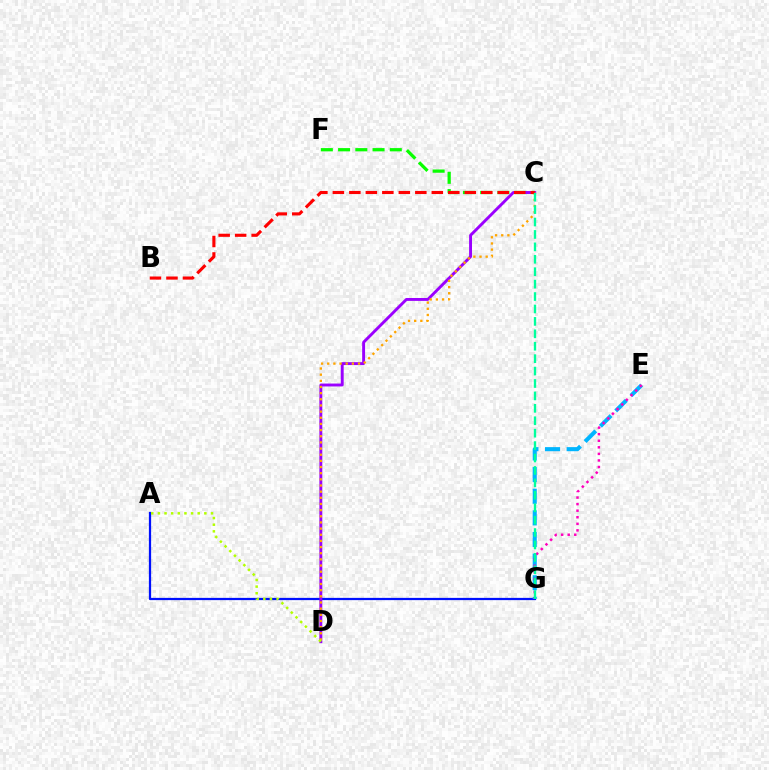{('A', 'G'): [{'color': '#0010ff', 'line_style': 'solid', 'thickness': 1.61}], ('C', 'F'): [{'color': '#08ff00', 'line_style': 'dashed', 'thickness': 2.34}], ('C', 'D'): [{'color': '#9b00ff', 'line_style': 'solid', 'thickness': 2.09}, {'color': '#ffa500', 'line_style': 'dotted', 'thickness': 1.67}], ('A', 'D'): [{'color': '#b3ff00', 'line_style': 'dotted', 'thickness': 1.8}], ('E', 'G'): [{'color': '#00b5ff', 'line_style': 'dashed', 'thickness': 2.94}, {'color': '#ff00bd', 'line_style': 'dotted', 'thickness': 1.78}], ('B', 'C'): [{'color': '#ff0000', 'line_style': 'dashed', 'thickness': 2.24}], ('C', 'G'): [{'color': '#00ff9d', 'line_style': 'dashed', 'thickness': 1.69}]}